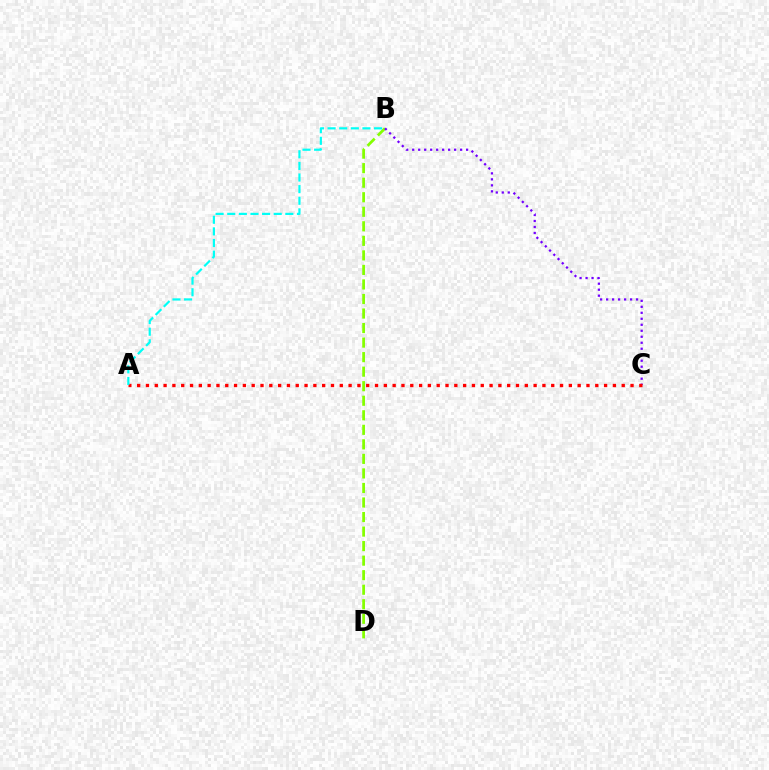{('B', 'D'): [{'color': '#84ff00', 'line_style': 'dashed', 'thickness': 1.97}], ('B', 'C'): [{'color': '#7200ff', 'line_style': 'dotted', 'thickness': 1.63}], ('A', 'C'): [{'color': '#ff0000', 'line_style': 'dotted', 'thickness': 2.39}], ('A', 'B'): [{'color': '#00fff6', 'line_style': 'dashed', 'thickness': 1.58}]}